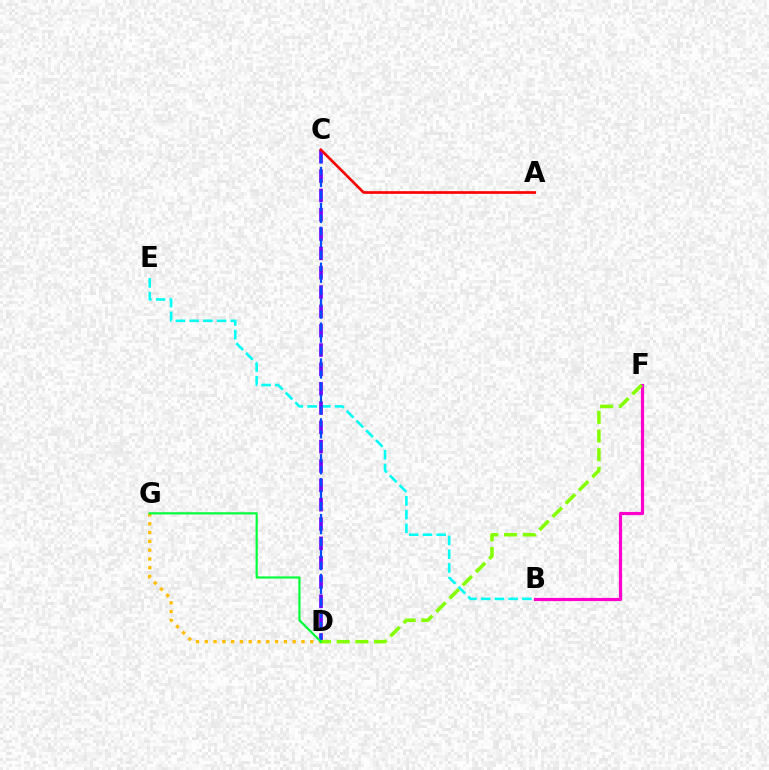{('B', 'E'): [{'color': '#00fff6', 'line_style': 'dashed', 'thickness': 1.87}], ('C', 'D'): [{'color': '#7200ff', 'line_style': 'dashed', 'thickness': 2.63}, {'color': '#004bff', 'line_style': 'dashed', 'thickness': 1.63}], ('B', 'F'): [{'color': '#ff00cf', 'line_style': 'solid', 'thickness': 2.29}], ('D', 'F'): [{'color': '#84ff00', 'line_style': 'dashed', 'thickness': 2.54}], ('D', 'G'): [{'color': '#ffbd00', 'line_style': 'dotted', 'thickness': 2.39}, {'color': '#00ff39', 'line_style': 'solid', 'thickness': 1.57}], ('A', 'C'): [{'color': '#ff0000', 'line_style': 'solid', 'thickness': 1.92}]}